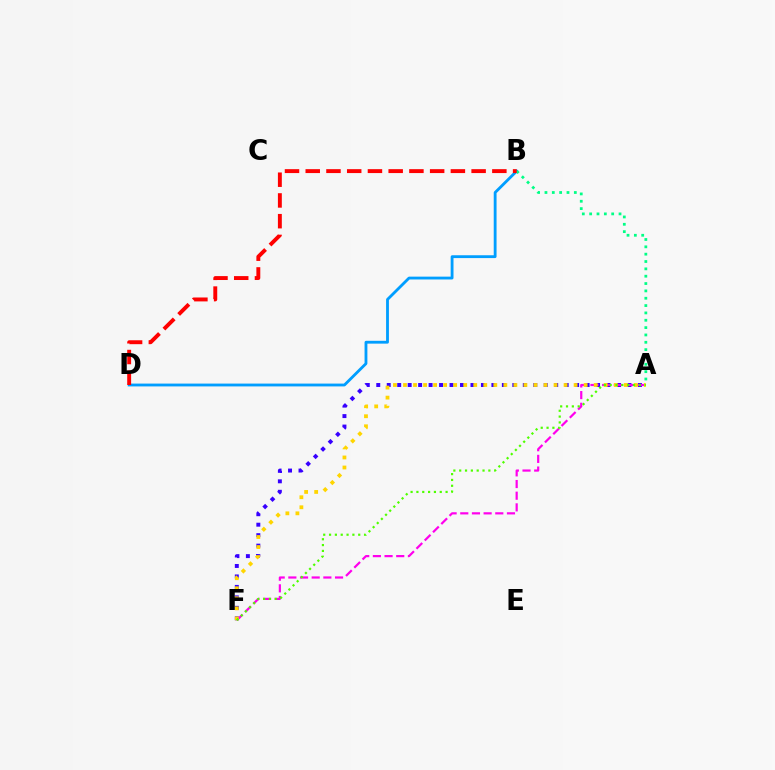{('A', 'F'): [{'color': '#3700ff', 'line_style': 'dotted', 'thickness': 2.84}, {'color': '#ff00ed', 'line_style': 'dashed', 'thickness': 1.59}, {'color': '#ffd500', 'line_style': 'dotted', 'thickness': 2.73}, {'color': '#4fff00', 'line_style': 'dotted', 'thickness': 1.58}], ('B', 'D'): [{'color': '#009eff', 'line_style': 'solid', 'thickness': 2.04}, {'color': '#ff0000', 'line_style': 'dashed', 'thickness': 2.82}], ('A', 'B'): [{'color': '#00ff86', 'line_style': 'dotted', 'thickness': 2.0}]}